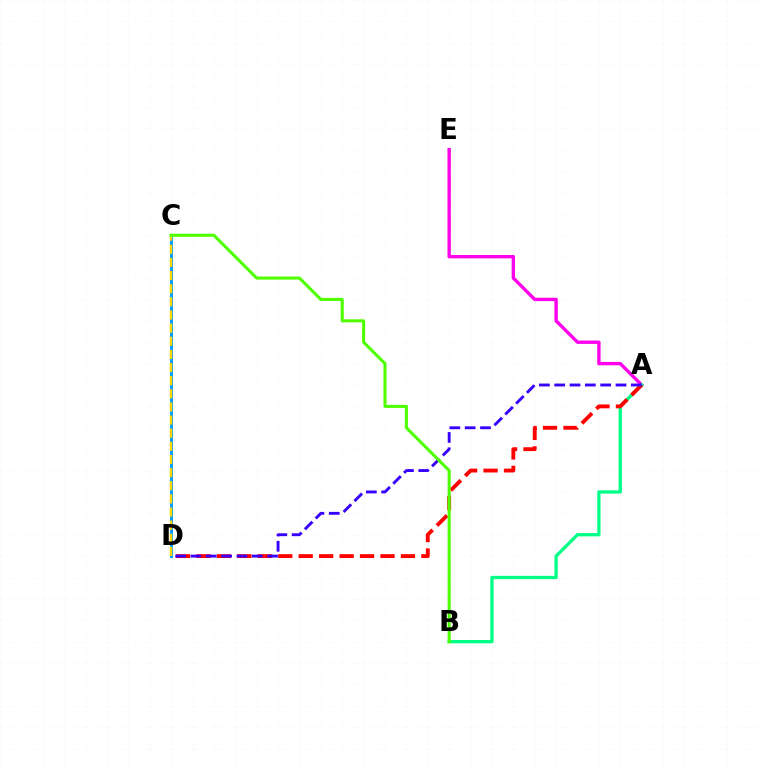{('A', 'E'): [{'color': '#ff00ed', 'line_style': 'solid', 'thickness': 2.43}], ('A', 'B'): [{'color': '#00ff86', 'line_style': 'solid', 'thickness': 2.36}], ('C', 'D'): [{'color': '#009eff', 'line_style': 'solid', 'thickness': 2.11}, {'color': '#ffd500', 'line_style': 'dashed', 'thickness': 1.78}], ('A', 'D'): [{'color': '#ff0000', 'line_style': 'dashed', 'thickness': 2.78}, {'color': '#3700ff', 'line_style': 'dashed', 'thickness': 2.08}], ('B', 'C'): [{'color': '#4fff00', 'line_style': 'solid', 'thickness': 2.22}]}